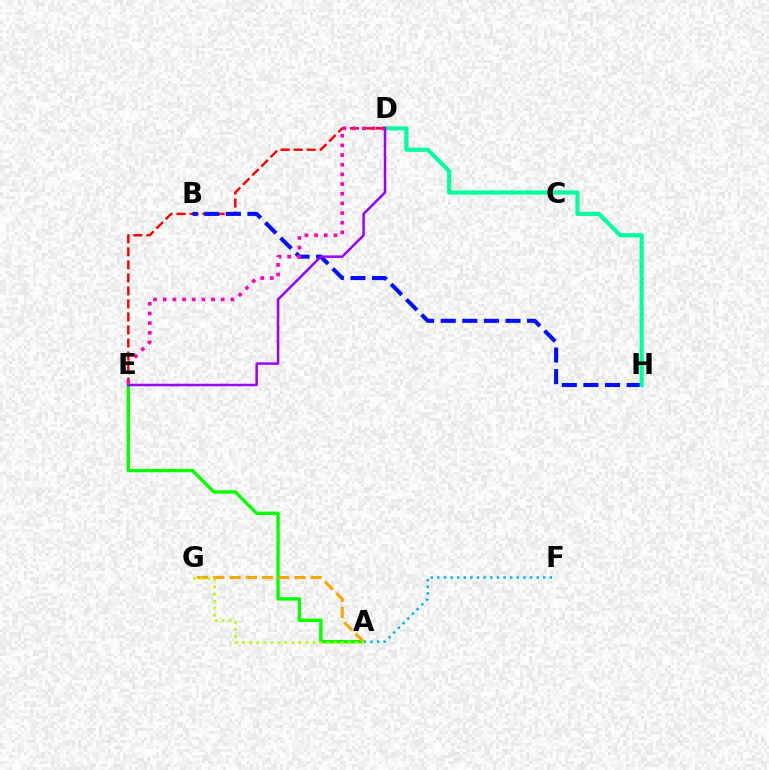{('D', 'E'): [{'color': '#ff0000', 'line_style': 'dashed', 'thickness': 1.77}, {'color': '#9b00ff', 'line_style': 'solid', 'thickness': 1.8}, {'color': '#ff00bd', 'line_style': 'dotted', 'thickness': 2.63}], ('A', 'E'): [{'color': '#08ff00', 'line_style': 'solid', 'thickness': 2.44}], ('A', 'G'): [{'color': '#ffa500', 'line_style': 'dashed', 'thickness': 2.2}, {'color': '#b3ff00', 'line_style': 'dotted', 'thickness': 1.91}], ('B', 'H'): [{'color': '#0010ff', 'line_style': 'dashed', 'thickness': 2.93}], ('D', 'H'): [{'color': '#00ff9d', 'line_style': 'solid', 'thickness': 2.97}], ('A', 'F'): [{'color': '#00b5ff', 'line_style': 'dotted', 'thickness': 1.8}]}